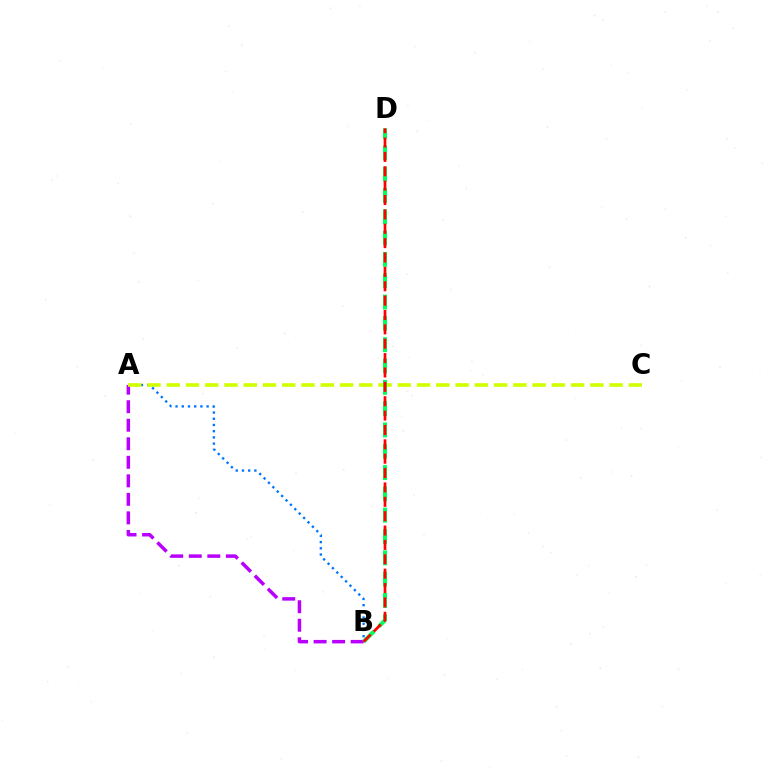{('A', 'B'): [{'color': '#0074ff', 'line_style': 'dotted', 'thickness': 1.69}, {'color': '#b900ff', 'line_style': 'dashed', 'thickness': 2.52}], ('A', 'C'): [{'color': '#d1ff00', 'line_style': 'dashed', 'thickness': 2.62}], ('B', 'D'): [{'color': '#00ff5c', 'line_style': 'dashed', 'thickness': 2.9}, {'color': '#ff0000', 'line_style': 'dashed', 'thickness': 1.95}]}